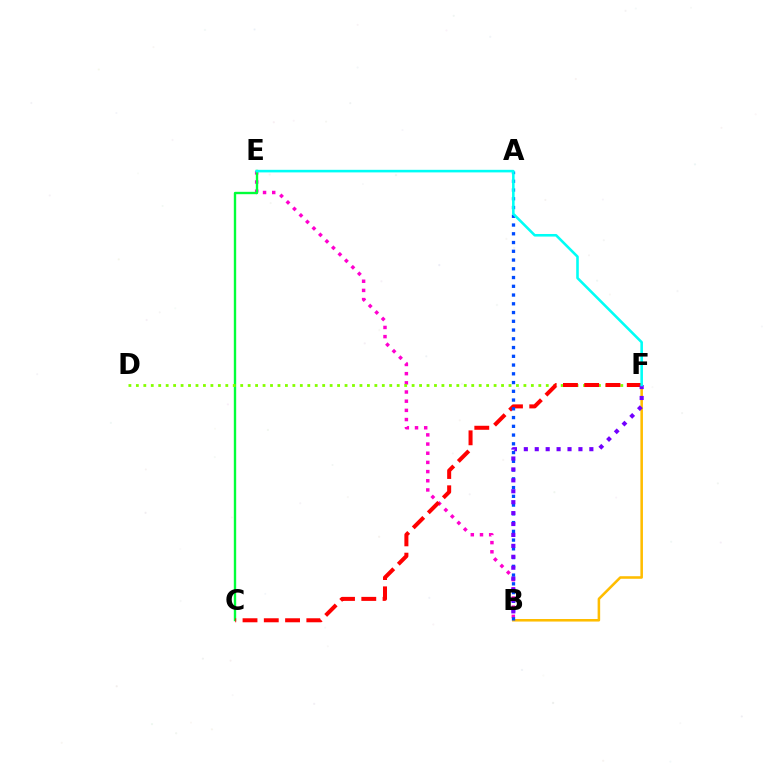{('B', 'E'): [{'color': '#ff00cf', 'line_style': 'dotted', 'thickness': 2.49}], ('C', 'E'): [{'color': '#00ff39', 'line_style': 'solid', 'thickness': 1.71}], ('B', 'F'): [{'color': '#ffbd00', 'line_style': 'solid', 'thickness': 1.84}, {'color': '#7200ff', 'line_style': 'dotted', 'thickness': 2.97}], ('D', 'F'): [{'color': '#84ff00', 'line_style': 'dotted', 'thickness': 2.02}], ('C', 'F'): [{'color': '#ff0000', 'line_style': 'dashed', 'thickness': 2.89}], ('A', 'B'): [{'color': '#004bff', 'line_style': 'dotted', 'thickness': 2.38}], ('E', 'F'): [{'color': '#00fff6', 'line_style': 'solid', 'thickness': 1.86}]}